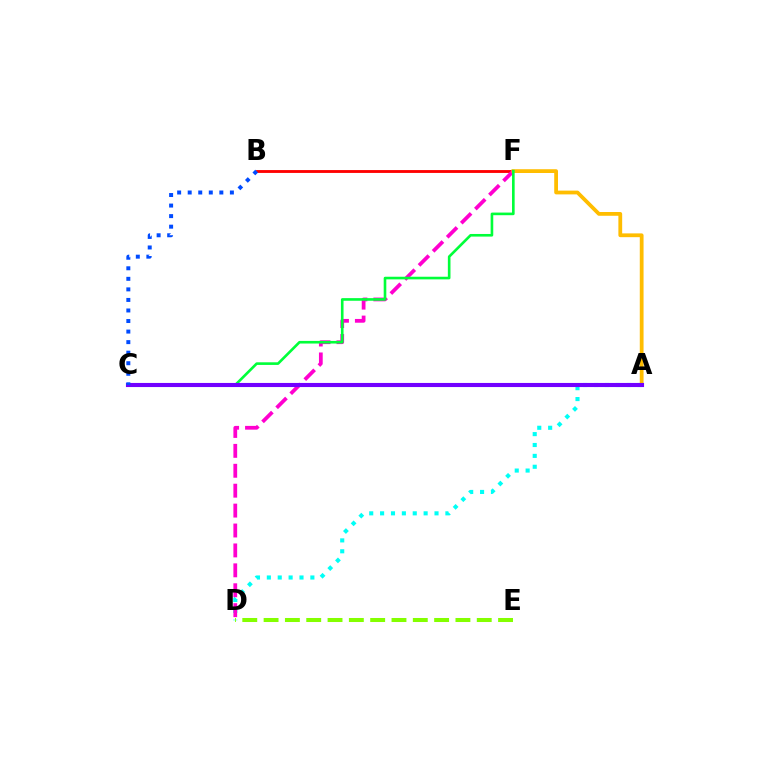{('B', 'F'): [{'color': '#ff0000', 'line_style': 'solid', 'thickness': 2.05}], ('A', 'D'): [{'color': '#00fff6', 'line_style': 'dotted', 'thickness': 2.96}], ('D', 'F'): [{'color': '#ff00cf', 'line_style': 'dashed', 'thickness': 2.71}], ('A', 'F'): [{'color': '#ffbd00', 'line_style': 'solid', 'thickness': 2.72}], ('C', 'F'): [{'color': '#00ff39', 'line_style': 'solid', 'thickness': 1.89}], ('A', 'C'): [{'color': '#7200ff', 'line_style': 'solid', 'thickness': 2.95}], ('D', 'E'): [{'color': '#84ff00', 'line_style': 'dashed', 'thickness': 2.9}], ('B', 'C'): [{'color': '#004bff', 'line_style': 'dotted', 'thickness': 2.87}]}